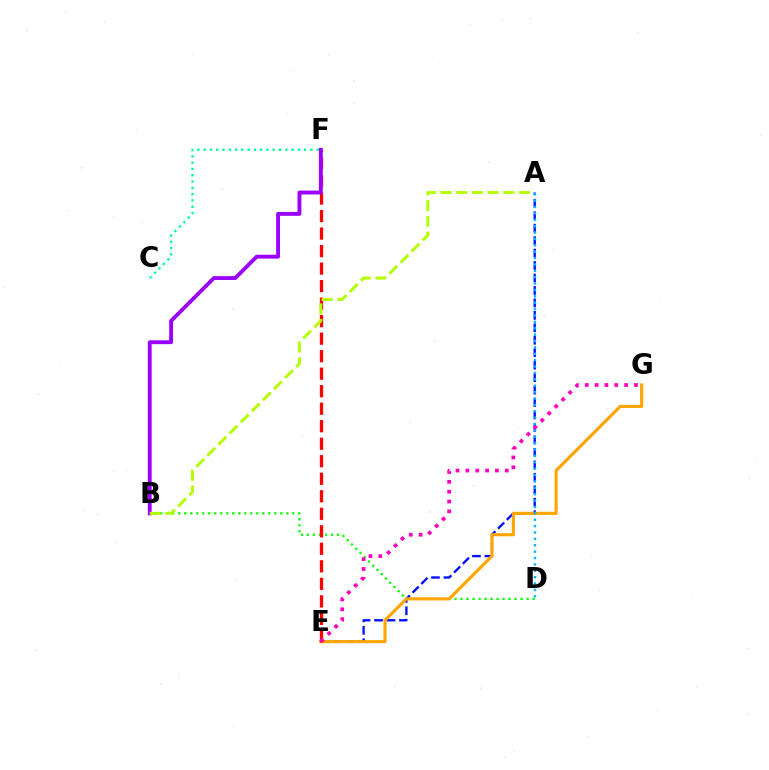{('A', 'E'): [{'color': '#0010ff', 'line_style': 'dashed', 'thickness': 1.69}], ('B', 'D'): [{'color': '#08ff00', 'line_style': 'dotted', 'thickness': 1.63}], ('E', 'G'): [{'color': '#ffa500', 'line_style': 'solid', 'thickness': 2.25}, {'color': '#ff00bd', 'line_style': 'dotted', 'thickness': 2.67}], ('A', 'D'): [{'color': '#00b5ff', 'line_style': 'dotted', 'thickness': 1.73}], ('E', 'F'): [{'color': '#ff0000', 'line_style': 'dashed', 'thickness': 2.38}], ('B', 'F'): [{'color': '#9b00ff', 'line_style': 'solid', 'thickness': 2.78}], ('A', 'B'): [{'color': '#b3ff00', 'line_style': 'dashed', 'thickness': 2.13}], ('C', 'F'): [{'color': '#00ff9d', 'line_style': 'dotted', 'thickness': 1.71}]}